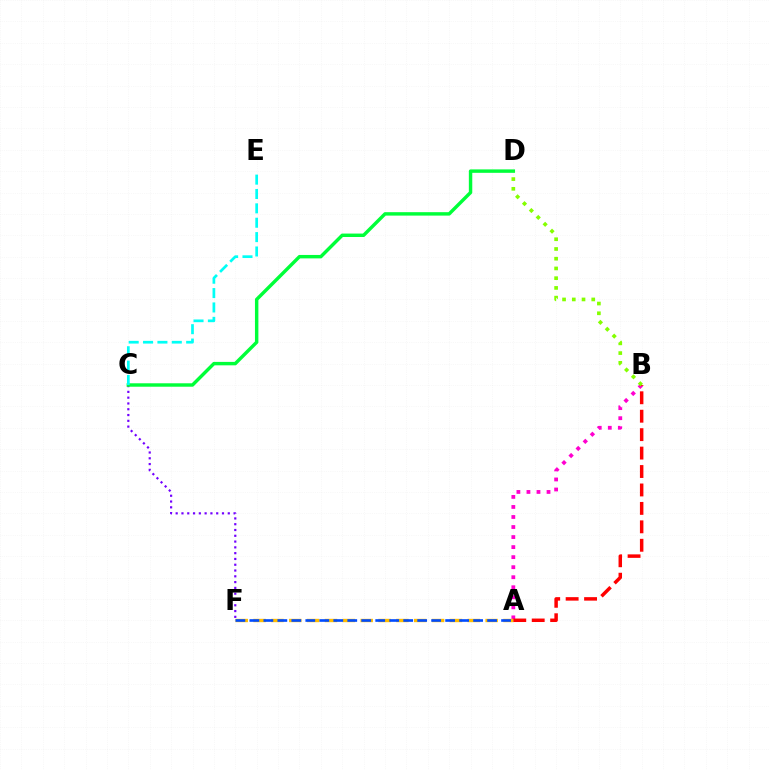{('A', 'B'): [{'color': '#ff00cf', 'line_style': 'dotted', 'thickness': 2.73}, {'color': '#ff0000', 'line_style': 'dashed', 'thickness': 2.5}], ('A', 'F'): [{'color': '#ffbd00', 'line_style': 'dashed', 'thickness': 2.43}, {'color': '#004bff', 'line_style': 'dashed', 'thickness': 1.9}], ('C', 'F'): [{'color': '#7200ff', 'line_style': 'dotted', 'thickness': 1.57}], ('C', 'D'): [{'color': '#00ff39', 'line_style': 'solid', 'thickness': 2.47}], ('C', 'E'): [{'color': '#00fff6', 'line_style': 'dashed', 'thickness': 1.95}], ('B', 'D'): [{'color': '#84ff00', 'line_style': 'dotted', 'thickness': 2.64}]}